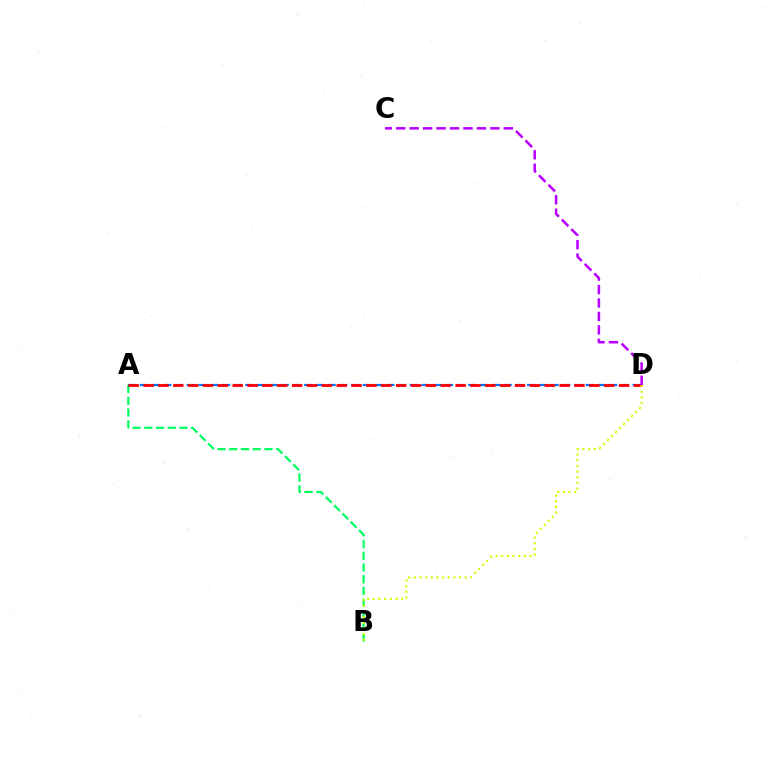{('A', 'B'): [{'color': '#00ff5c', 'line_style': 'dashed', 'thickness': 1.59}], ('A', 'D'): [{'color': '#0074ff', 'line_style': 'dashed', 'thickness': 1.59}, {'color': '#ff0000', 'line_style': 'dashed', 'thickness': 2.02}], ('B', 'D'): [{'color': '#d1ff00', 'line_style': 'dotted', 'thickness': 1.54}], ('C', 'D'): [{'color': '#b900ff', 'line_style': 'dashed', 'thickness': 1.83}]}